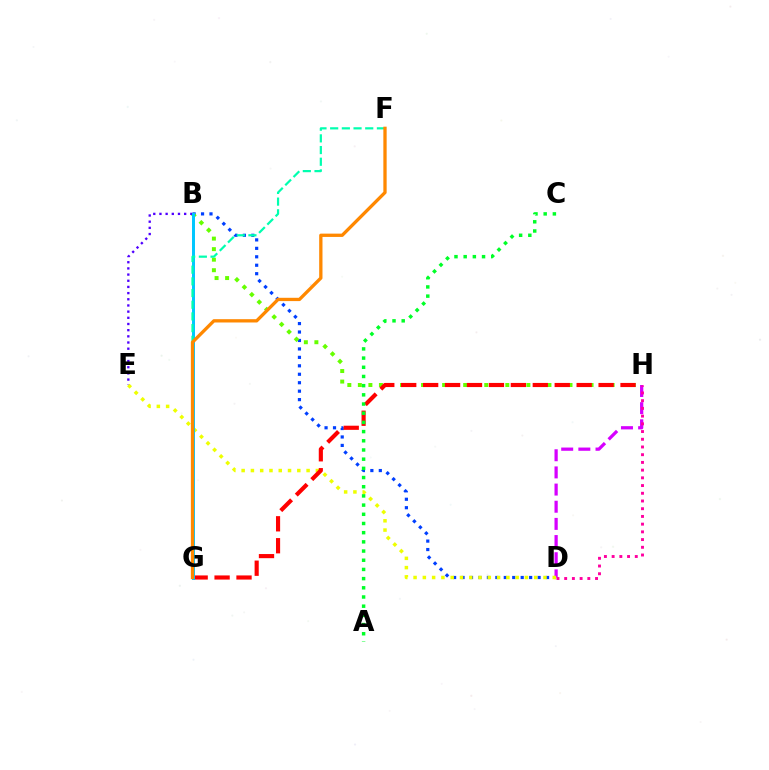{('B', 'D'): [{'color': '#003fff', 'line_style': 'dotted', 'thickness': 2.3}], ('B', 'H'): [{'color': '#66ff00', 'line_style': 'dotted', 'thickness': 2.86}], ('B', 'E'): [{'color': '#4f00ff', 'line_style': 'dotted', 'thickness': 1.68}], ('D', 'H'): [{'color': '#d600ff', 'line_style': 'dashed', 'thickness': 2.33}, {'color': '#ff00a0', 'line_style': 'dotted', 'thickness': 2.1}], ('D', 'E'): [{'color': '#eeff00', 'line_style': 'dotted', 'thickness': 2.52}], ('G', 'H'): [{'color': '#ff0000', 'line_style': 'dashed', 'thickness': 2.98}], ('A', 'C'): [{'color': '#00ff27', 'line_style': 'dotted', 'thickness': 2.5}], ('B', 'G'): [{'color': '#00c7ff', 'line_style': 'solid', 'thickness': 2.14}], ('F', 'G'): [{'color': '#00ffaf', 'line_style': 'dashed', 'thickness': 1.59}, {'color': '#ff8800', 'line_style': 'solid', 'thickness': 2.38}]}